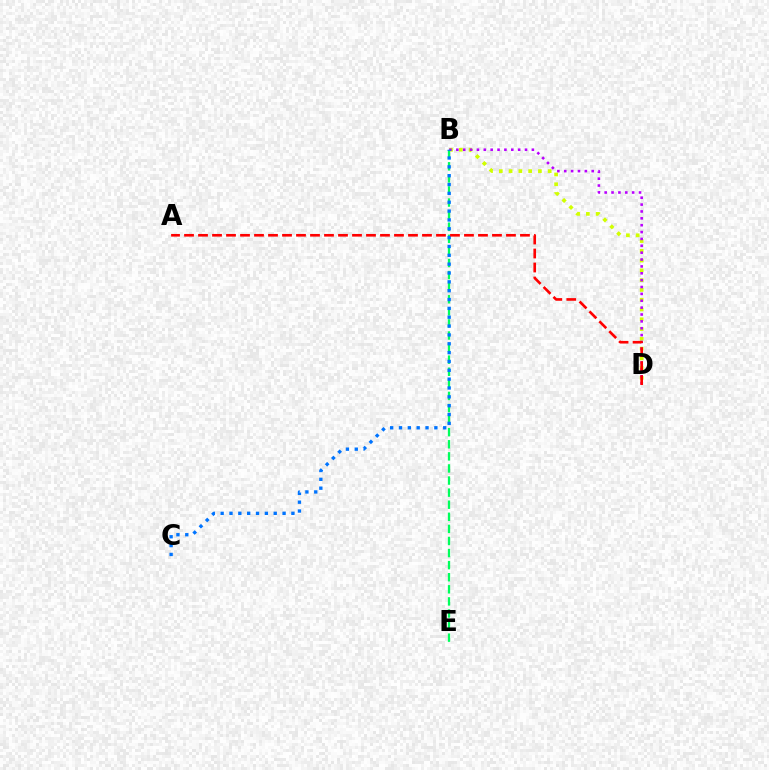{('B', 'D'): [{'color': '#d1ff00', 'line_style': 'dotted', 'thickness': 2.66}, {'color': '#b900ff', 'line_style': 'dotted', 'thickness': 1.87}], ('B', 'E'): [{'color': '#00ff5c', 'line_style': 'dashed', 'thickness': 1.64}], ('B', 'C'): [{'color': '#0074ff', 'line_style': 'dotted', 'thickness': 2.4}], ('A', 'D'): [{'color': '#ff0000', 'line_style': 'dashed', 'thickness': 1.9}]}